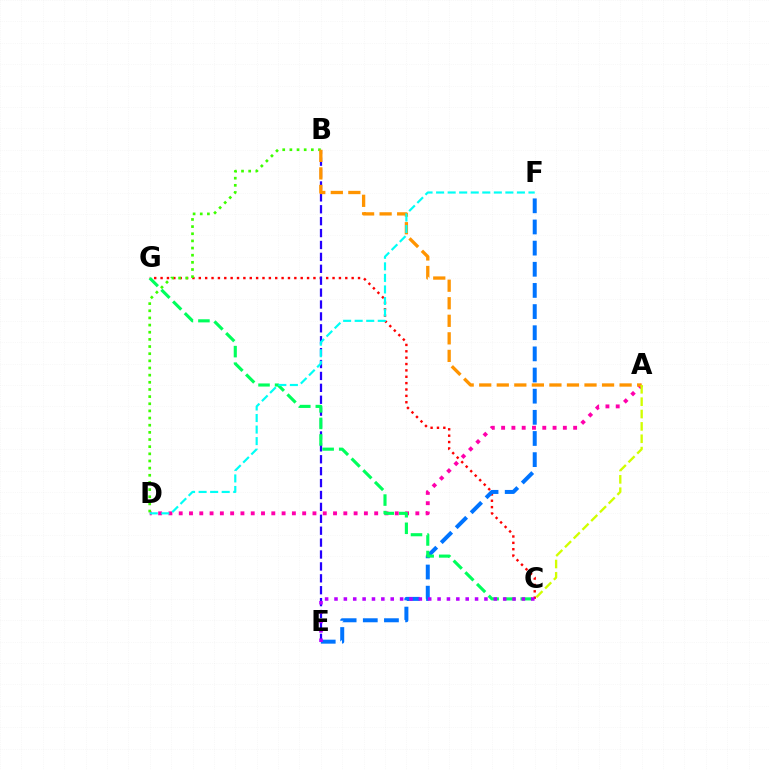{('A', 'D'): [{'color': '#ff00ac', 'line_style': 'dotted', 'thickness': 2.8}], ('C', 'G'): [{'color': '#ff0000', 'line_style': 'dotted', 'thickness': 1.73}, {'color': '#00ff5c', 'line_style': 'dashed', 'thickness': 2.25}], ('B', 'E'): [{'color': '#2500ff', 'line_style': 'dashed', 'thickness': 1.62}], ('E', 'F'): [{'color': '#0074ff', 'line_style': 'dashed', 'thickness': 2.87}], ('B', 'D'): [{'color': '#3dff00', 'line_style': 'dotted', 'thickness': 1.94}], ('A', 'B'): [{'color': '#ff9400', 'line_style': 'dashed', 'thickness': 2.38}], ('D', 'F'): [{'color': '#00fff6', 'line_style': 'dashed', 'thickness': 1.57}], ('A', 'C'): [{'color': '#d1ff00', 'line_style': 'dashed', 'thickness': 1.68}], ('C', 'E'): [{'color': '#b900ff', 'line_style': 'dotted', 'thickness': 2.55}]}